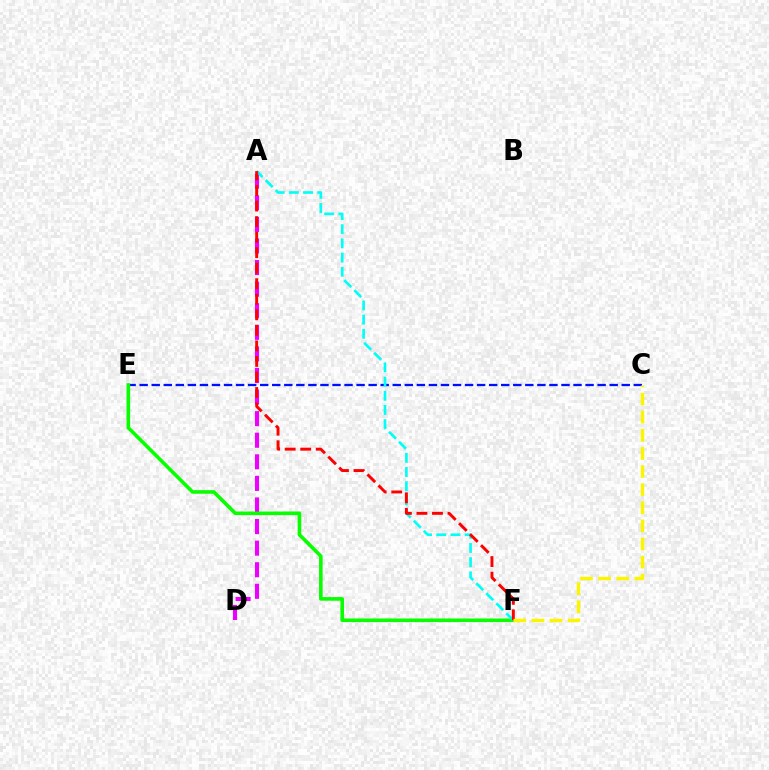{('C', 'E'): [{'color': '#0010ff', 'line_style': 'dashed', 'thickness': 1.64}], ('A', 'D'): [{'color': '#ee00ff', 'line_style': 'dashed', 'thickness': 2.93}], ('E', 'F'): [{'color': '#08ff00', 'line_style': 'solid', 'thickness': 2.59}], ('A', 'F'): [{'color': '#00fff6', 'line_style': 'dashed', 'thickness': 1.93}, {'color': '#ff0000', 'line_style': 'dashed', 'thickness': 2.11}], ('C', 'F'): [{'color': '#fcf500', 'line_style': 'dashed', 'thickness': 2.46}]}